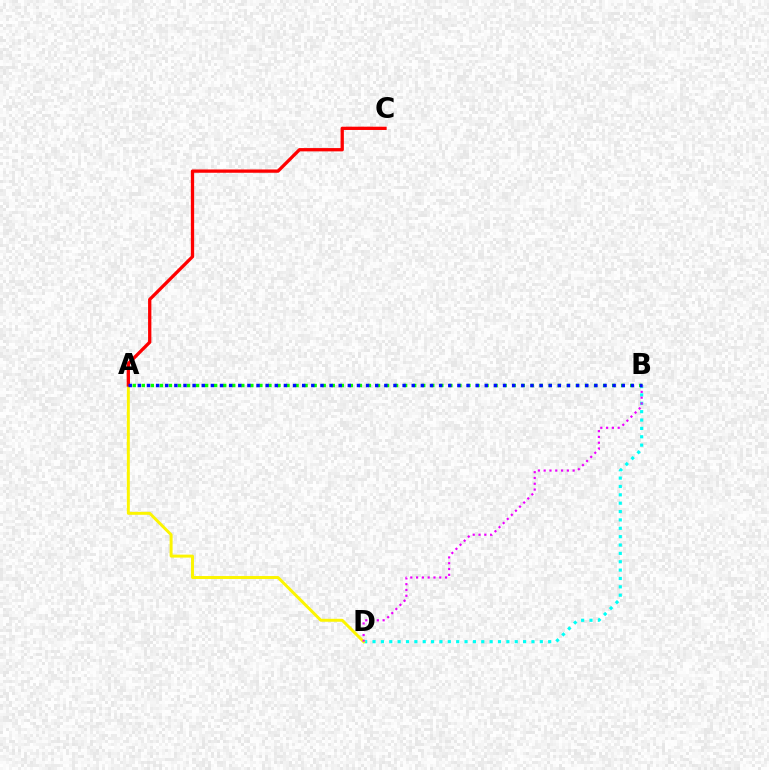{('B', 'D'): [{'color': '#00fff6', 'line_style': 'dotted', 'thickness': 2.27}, {'color': '#ee00ff', 'line_style': 'dotted', 'thickness': 1.57}], ('A', 'B'): [{'color': '#08ff00', 'line_style': 'dotted', 'thickness': 2.46}, {'color': '#0010ff', 'line_style': 'dotted', 'thickness': 2.48}], ('A', 'D'): [{'color': '#fcf500', 'line_style': 'solid', 'thickness': 2.13}], ('A', 'C'): [{'color': '#ff0000', 'line_style': 'solid', 'thickness': 2.37}]}